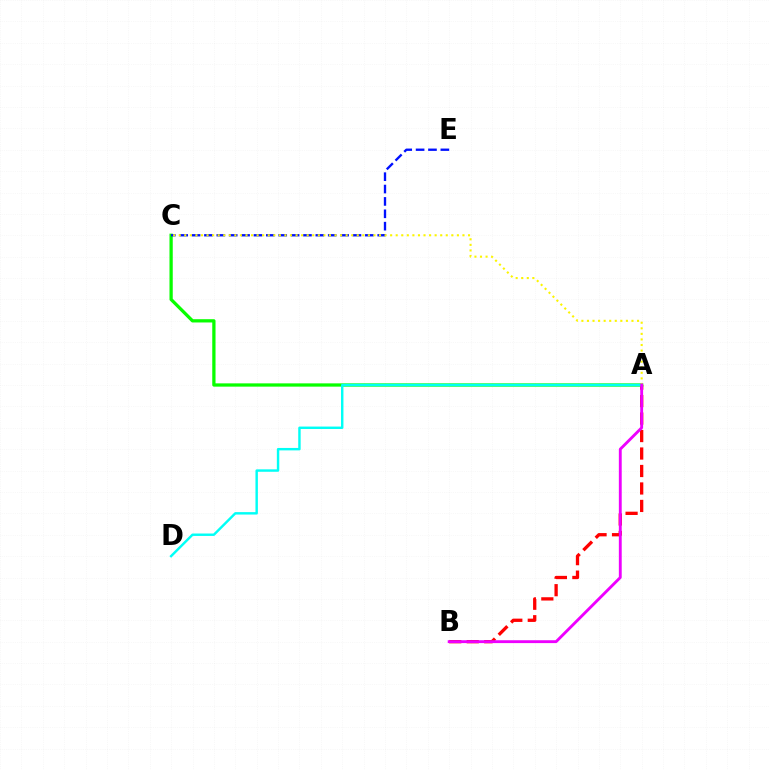{('A', 'B'): [{'color': '#ff0000', 'line_style': 'dashed', 'thickness': 2.37}, {'color': '#ee00ff', 'line_style': 'solid', 'thickness': 2.06}], ('A', 'C'): [{'color': '#08ff00', 'line_style': 'solid', 'thickness': 2.35}, {'color': '#fcf500', 'line_style': 'dotted', 'thickness': 1.51}], ('C', 'E'): [{'color': '#0010ff', 'line_style': 'dashed', 'thickness': 1.68}], ('A', 'D'): [{'color': '#00fff6', 'line_style': 'solid', 'thickness': 1.75}]}